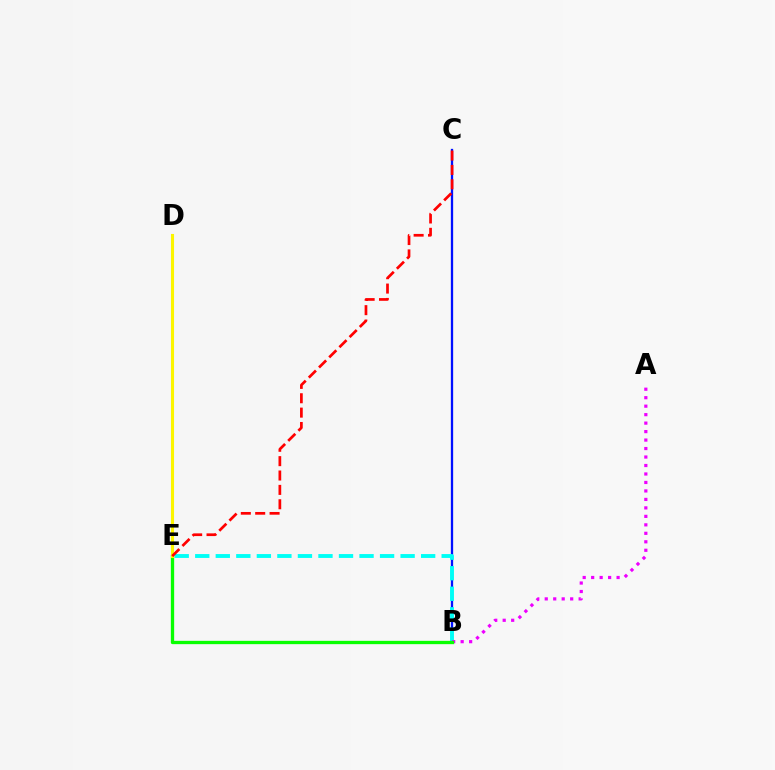{('B', 'C'): [{'color': '#0010ff', 'line_style': 'solid', 'thickness': 1.65}], ('B', 'E'): [{'color': '#00fff6', 'line_style': 'dashed', 'thickness': 2.79}, {'color': '#08ff00', 'line_style': 'solid', 'thickness': 2.38}], ('A', 'B'): [{'color': '#ee00ff', 'line_style': 'dotted', 'thickness': 2.3}], ('D', 'E'): [{'color': '#fcf500', 'line_style': 'solid', 'thickness': 2.22}], ('C', 'E'): [{'color': '#ff0000', 'line_style': 'dashed', 'thickness': 1.95}]}